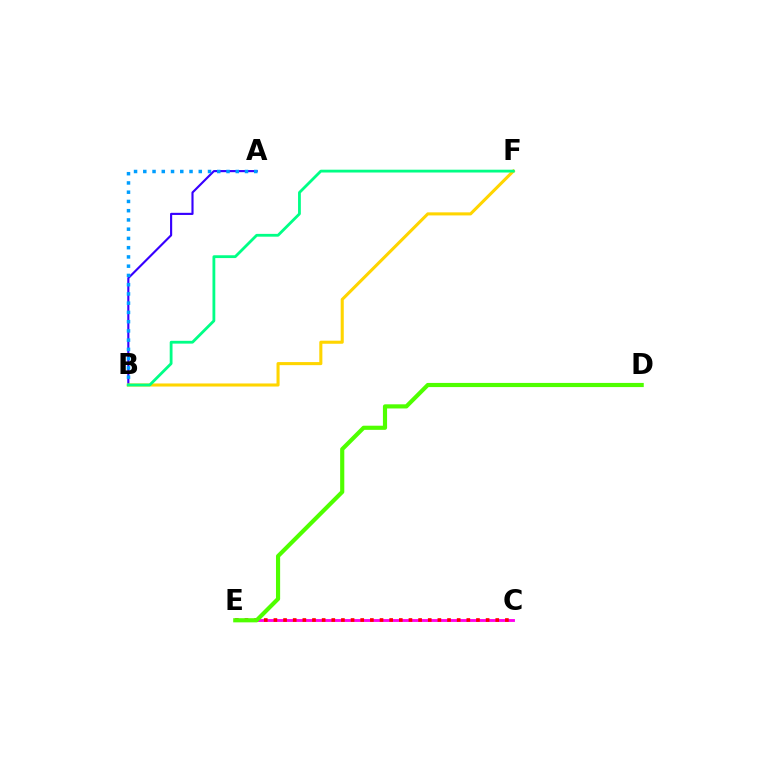{('A', 'B'): [{'color': '#3700ff', 'line_style': 'solid', 'thickness': 1.54}, {'color': '#009eff', 'line_style': 'dotted', 'thickness': 2.51}], ('C', 'E'): [{'color': '#ff00ed', 'line_style': 'solid', 'thickness': 2.07}, {'color': '#ff0000', 'line_style': 'dotted', 'thickness': 2.62}], ('D', 'E'): [{'color': '#4fff00', 'line_style': 'solid', 'thickness': 2.99}], ('B', 'F'): [{'color': '#ffd500', 'line_style': 'solid', 'thickness': 2.22}, {'color': '#00ff86', 'line_style': 'solid', 'thickness': 2.02}]}